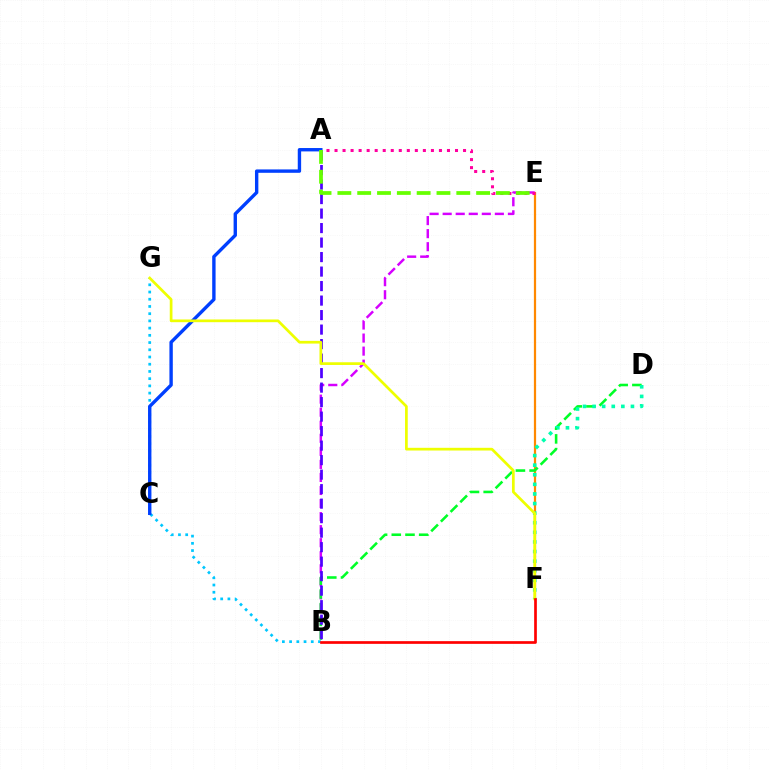{('E', 'F'): [{'color': '#ff8800', 'line_style': 'solid', 'thickness': 1.61}], ('B', 'E'): [{'color': '#d600ff', 'line_style': 'dashed', 'thickness': 1.77}], ('B', 'G'): [{'color': '#00c7ff', 'line_style': 'dotted', 'thickness': 1.96}], ('A', 'C'): [{'color': '#003fff', 'line_style': 'solid', 'thickness': 2.43}], ('B', 'D'): [{'color': '#00ff27', 'line_style': 'dashed', 'thickness': 1.86}], ('A', 'B'): [{'color': '#4f00ff', 'line_style': 'dashed', 'thickness': 1.97}], ('A', 'E'): [{'color': '#ff00a0', 'line_style': 'dotted', 'thickness': 2.18}, {'color': '#66ff00', 'line_style': 'dashed', 'thickness': 2.69}], ('D', 'F'): [{'color': '#00ffaf', 'line_style': 'dotted', 'thickness': 2.61}], ('F', 'G'): [{'color': '#eeff00', 'line_style': 'solid', 'thickness': 1.96}], ('B', 'F'): [{'color': '#ff0000', 'line_style': 'solid', 'thickness': 1.94}]}